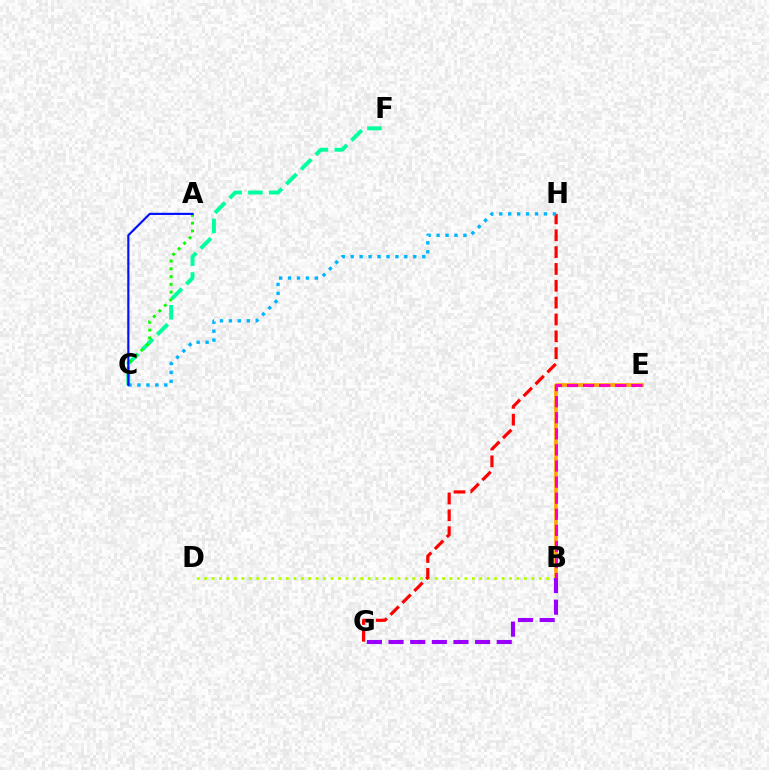{('B', 'E'): [{'color': '#ffa500', 'line_style': 'solid', 'thickness': 2.64}, {'color': '#ff00bd', 'line_style': 'dashed', 'thickness': 2.19}], ('B', 'D'): [{'color': '#b3ff00', 'line_style': 'dotted', 'thickness': 2.02}], ('B', 'G'): [{'color': '#9b00ff', 'line_style': 'dashed', 'thickness': 2.94}], ('G', 'H'): [{'color': '#ff0000', 'line_style': 'dashed', 'thickness': 2.29}], ('C', 'F'): [{'color': '#00ff9d', 'line_style': 'dashed', 'thickness': 2.83}], ('A', 'C'): [{'color': '#08ff00', 'line_style': 'dotted', 'thickness': 2.12}, {'color': '#0010ff', 'line_style': 'solid', 'thickness': 1.55}], ('C', 'H'): [{'color': '#00b5ff', 'line_style': 'dotted', 'thickness': 2.43}]}